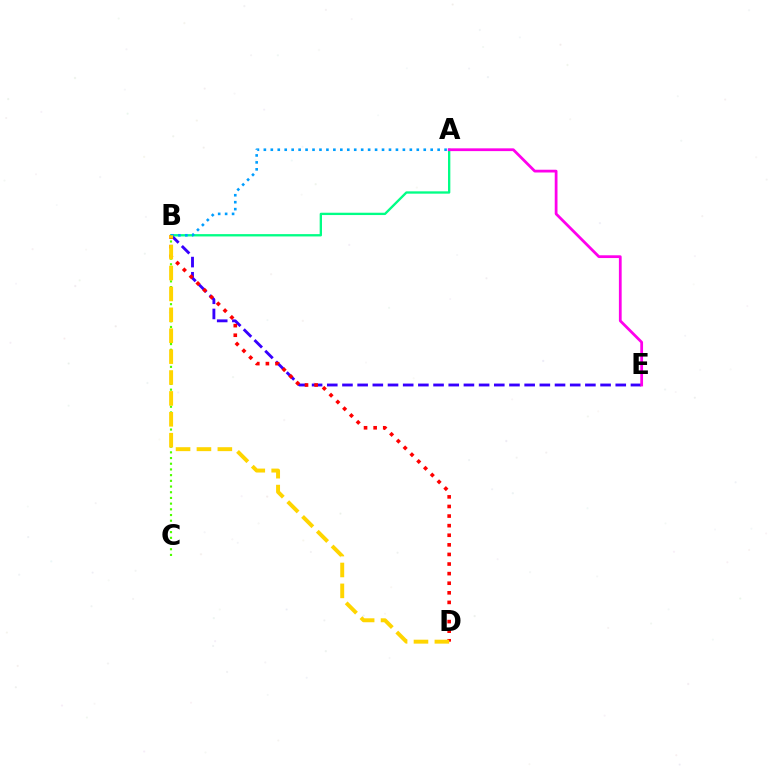{('A', 'B'): [{'color': '#00ff86', 'line_style': 'solid', 'thickness': 1.68}, {'color': '#009eff', 'line_style': 'dotted', 'thickness': 1.89}], ('B', 'C'): [{'color': '#4fff00', 'line_style': 'dotted', 'thickness': 1.55}], ('B', 'E'): [{'color': '#3700ff', 'line_style': 'dashed', 'thickness': 2.06}], ('B', 'D'): [{'color': '#ff0000', 'line_style': 'dotted', 'thickness': 2.61}, {'color': '#ffd500', 'line_style': 'dashed', 'thickness': 2.84}], ('A', 'E'): [{'color': '#ff00ed', 'line_style': 'solid', 'thickness': 1.99}]}